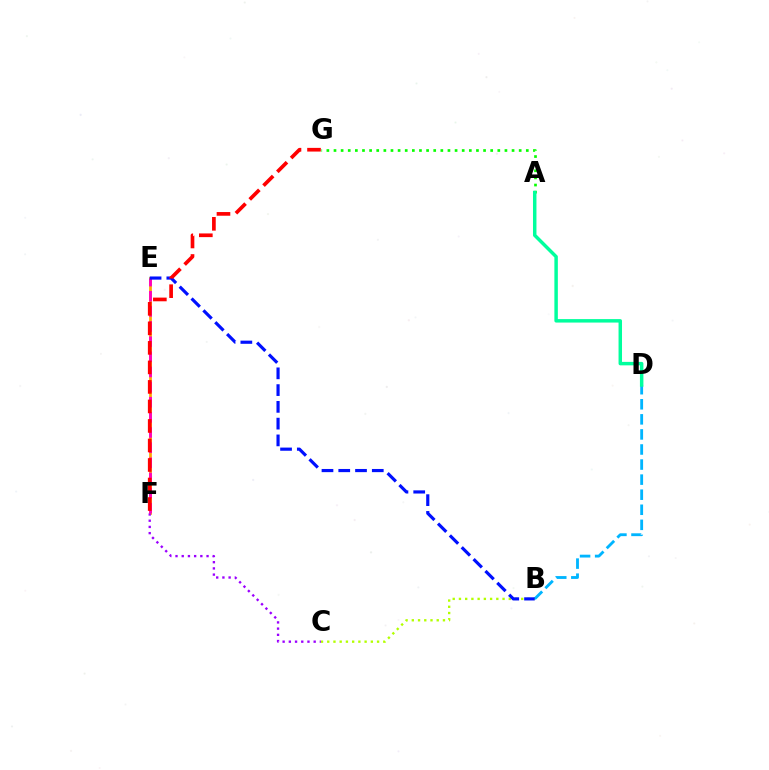{('B', 'C'): [{'color': '#b3ff00', 'line_style': 'dotted', 'thickness': 1.69}], ('E', 'F'): [{'color': '#ffa500', 'line_style': 'solid', 'thickness': 1.96}, {'color': '#ff00bd', 'line_style': 'dashed', 'thickness': 2.06}], ('C', 'F'): [{'color': '#9b00ff', 'line_style': 'dotted', 'thickness': 1.69}], ('B', 'D'): [{'color': '#00b5ff', 'line_style': 'dashed', 'thickness': 2.05}], ('A', 'G'): [{'color': '#08ff00', 'line_style': 'dotted', 'thickness': 1.94}], ('A', 'D'): [{'color': '#00ff9d', 'line_style': 'solid', 'thickness': 2.5}], ('B', 'E'): [{'color': '#0010ff', 'line_style': 'dashed', 'thickness': 2.28}], ('F', 'G'): [{'color': '#ff0000', 'line_style': 'dashed', 'thickness': 2.65}]}